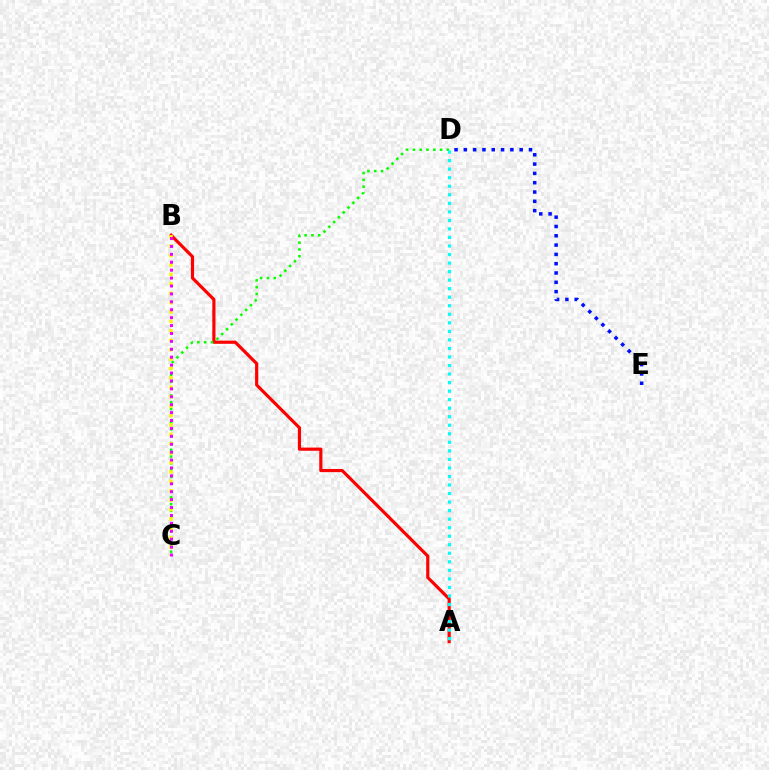{('A', 'B'): [{'color': '#ff0000', 'line_style': 'solid', 'thickness': 2.28}], ('C', 'D'): [{'color': '#08ff00', 'line_style': 'dotted', 'thickness': 1.85}], ('B', 'C'): [{'color': '#fcf500', 'line_style': 'dotted', 'thickness': 2.56}, {'color': '#ee00ff', 'line_style': 'dotted', 'thickness': 2.15}], ('A', 'D'): [{'color': '#00fff6', 'line_style': 'dotted', 'thickness': 2.32}], ('D', 'E'): [{'color': '#0010ff', 'line_style': 'dotted', 'thickness': 2.53}]}